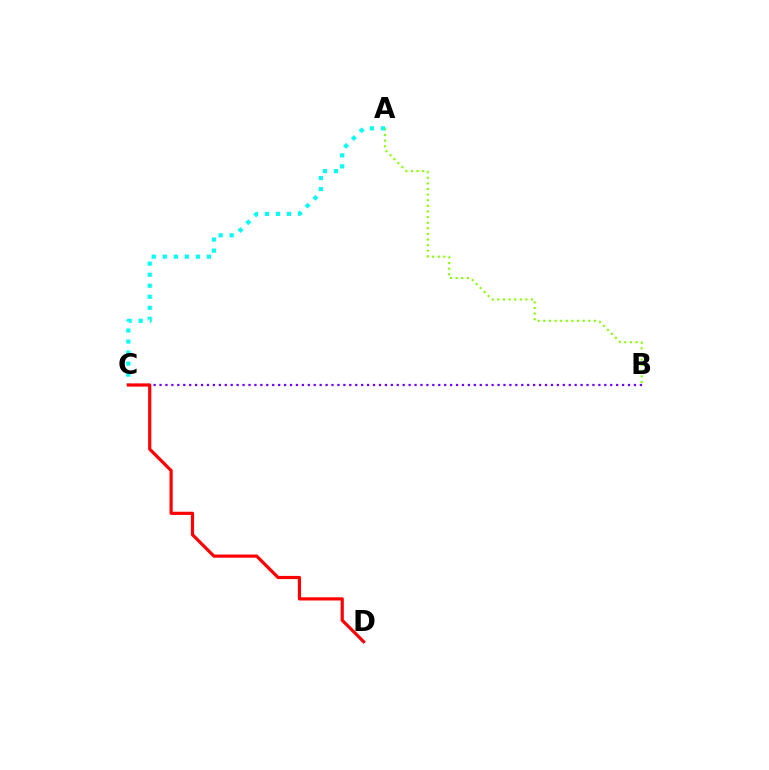{('A', 'B'): [{'color': '#84ff00', 'line_style': 'dotted', 'thickness': 1.53}], ('A', 'C'): [{'color': '#00fff6', 'line_style': 'dotted', 'thickness': 3.0}], ('B', 'C'): [{'color': '#7200ff', 'line_style': 'dotted', 'thickness': 1.61}], ('C', 'D'): [{'color': '#ff0000', 'line_style': 'solid', 'thickness': 2.29}]}